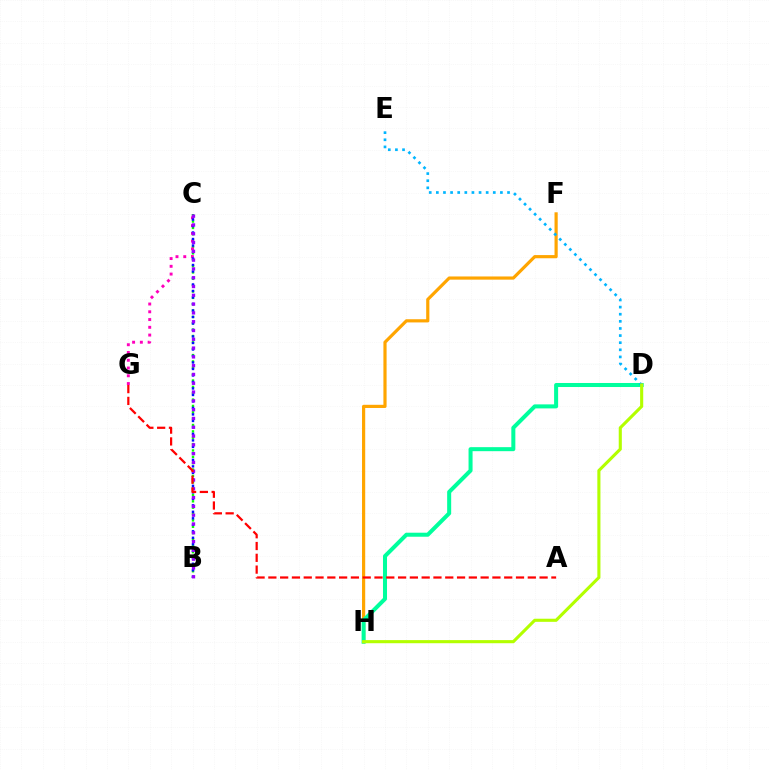{('B', 'C'): [{'color': '#08ff00', 'line_style': 'dotted', 'thickness': 1.73}, {'color': '#0010ff', 'line_style': 'dotted', 'thickness': 1.76}, {'color': '#9b00ff', 'line_style': 'dotted', 'thickness': 2.39}], ('C', 'G'): [{'color': '#ff00bd', 'line_style': 'dotted', 'thickness': 2.11}], ('F', 'H'): [{'color': '#ffa500', 'line_style': 'solid', 'thickness': 2.29}], ('D', 'H'): [{'color': '#00ff9d', 'line_style': 'solid', 'thickness': 2.89}, {'color': '#b3ff00', 'line_style': 'solid', 'thickness': 2.24}], ('D', 'E'): [{'color': '#00b5ff', 'line_style': 'dotted', 'thickness': 1.93}], ('A', 'G'): [{'color': '#ff0000', 'line_style': 'dashed', 'thickness': 1.6}]}